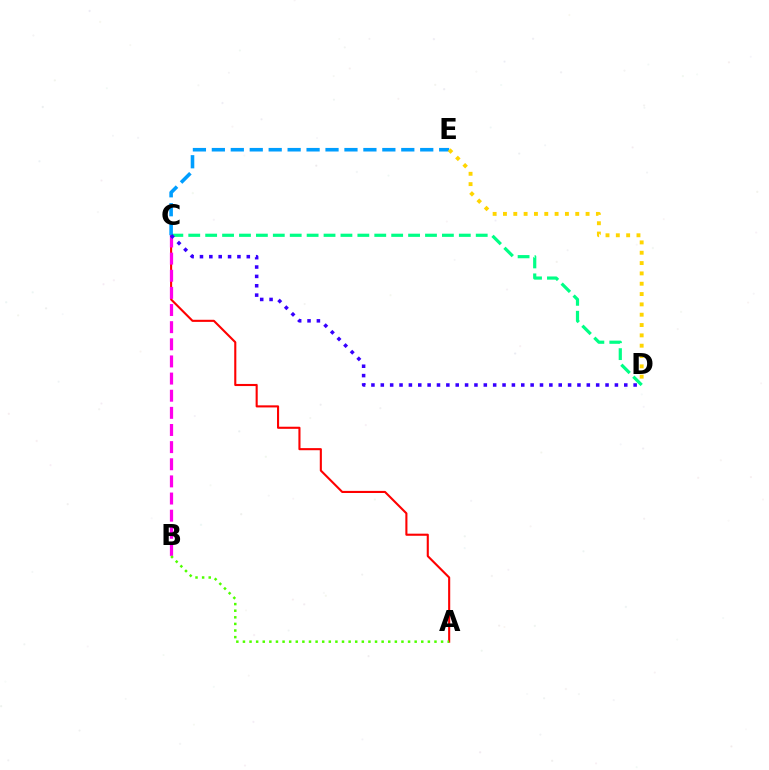{('A', 'C'): [{'color': '#ff0000', 'line_style': 'solid', 'thickness': 1.51}], ('C', 'D'): [{'color': '#00ff86', 'line_style': 'dashed', 'thickness': 2.3}, {'color': '#3700ff', 'line_style': 'dotted', 'thickness': 2.54}], ('B', 'C'): [{'color': '#ff00ed', 'line_style': 'dashed', 'thickness': 2.33}], ('C', 'E'): [{'color': '#009eff', 'line_style': 'dashed', 'thickness': 2.57}], ('D', 'E'): [{'color': '#ffd500', 'line_style': 'dotted', 'thickness': 2.81}], ('A', 'B'): [{'color': '#4fff00', 'line_style': 'dotted', 'thickness': 1.79}]}